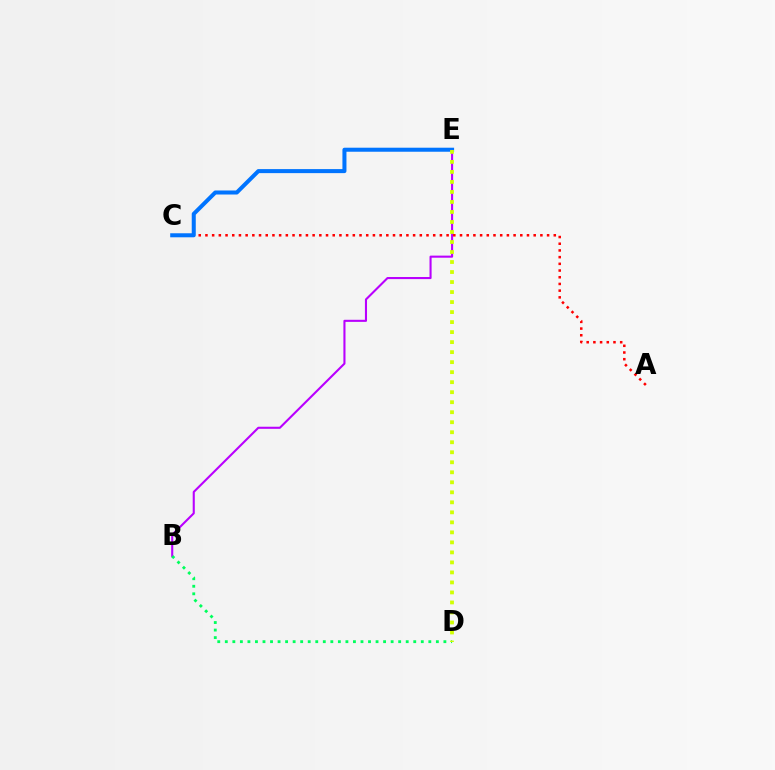{('B', 'E'): [{'color': '#b900ff', 'line_style': 'solid', 'thickness': 1.5}], ('B', 'D'): [{'color': '#00ff5c', 'line_style': 'dotted', 'thickness': 2.05}], ('A', 'C'): [{'color': '#ff0000', 'line_style': 'dotted', 'thickness': 1.82}], ('C', 'E'): [{'color': '#0074ff', 'line_style': 'solid', 'thickness': 2.9}], ('D', 'E'): [{'color': '#d1ff00', 'line_style': 'dotted', 'thickness': 2.72}]}